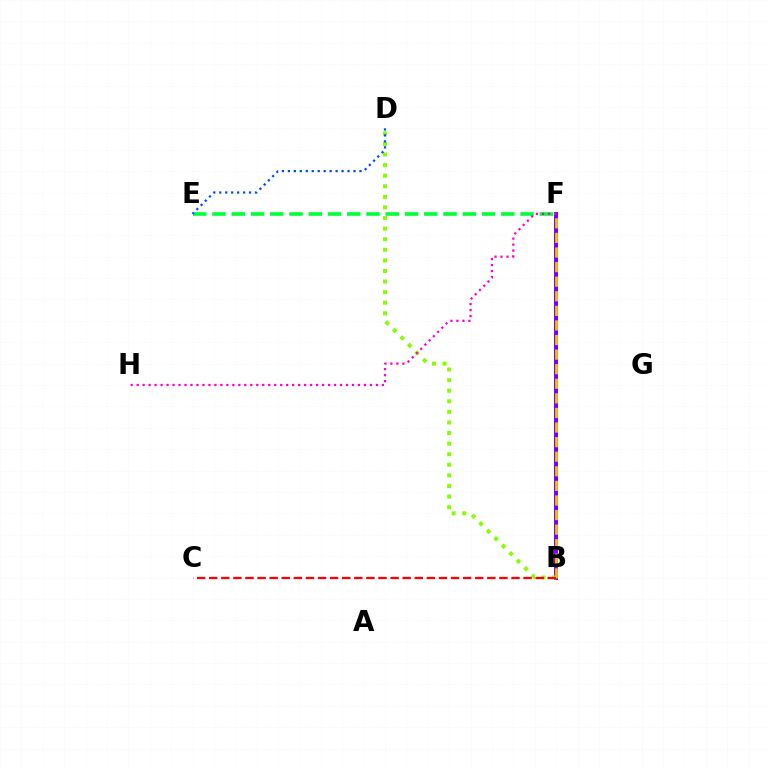{('B', 'F'): [{'color': '#00fff6', 'line_style': 'dashed', 'thickness': 1.53}, {'color': '#7200ff', 'line_style': 'solid', 'thickness': 2.83}, {'color': '#ffbd00', 'line_style': 'dashed', 'thickness': 1.98}], ('B', 'D'): [{'color': '#84ff00', 'line_style': 'dotted', 'thickness': 2.88}], ('E', 'F'): [{'color': '#00ff39', 'line_style': 'dashed', 'thickness': 2.62}], ('F', 'H'): [{'color': '#ff00cf', 'line_style': 'dotted', 'thickness': 1.63}], ('D', 'E'): [{'color': '#004bff', 'line_style': 'dotted', 'thickness': 1.62}], ('B', 'C'): [{'color': '#ff0000', 'line_style': 'dashed', 'thickness': 1.64}]}